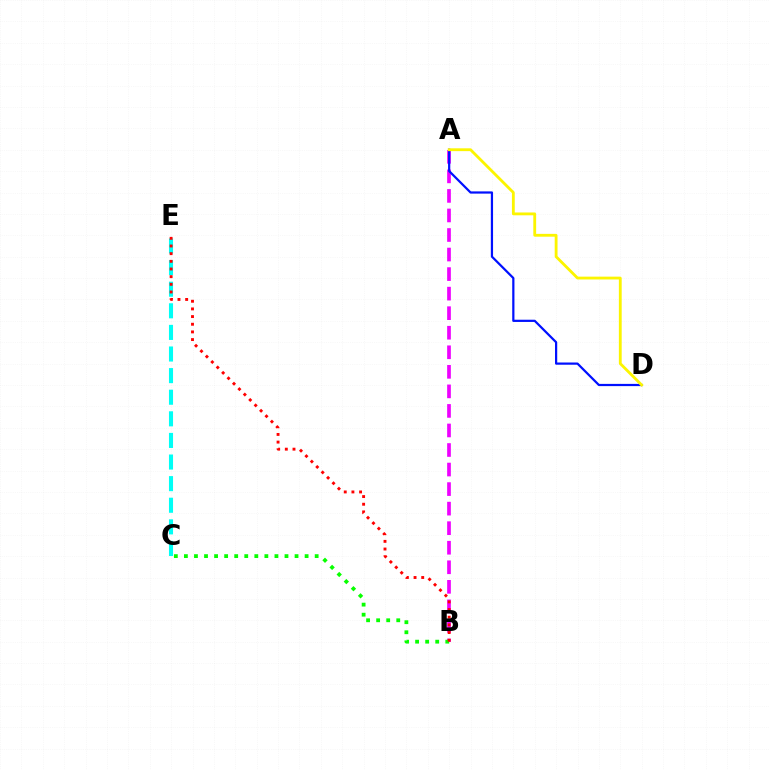{('A', 'B'): [{'color': '#ee00ff', 'line_style': 'dashed', 'thickness': 2.66}], ('A', 'D'): [{'color': '#0010ff', 'line_style': 'solid', 'thickness': 1.6}, {'color': '#fcf500', 'line_style': 'solid', 'thickness': 2.03}], ('B', 'C'): [{'color': '#08ff00', 'line_style': 'dotted', 'thickness': 2.73}], ('C', 'E'): [{'color': '#00fff6', 'line_style': 'dashed', 'thickness': 2.94}], ('B', 'E'): [{'color': '#ff0000', 'line_style': 'dotted', 'thickness': 2.08}]}